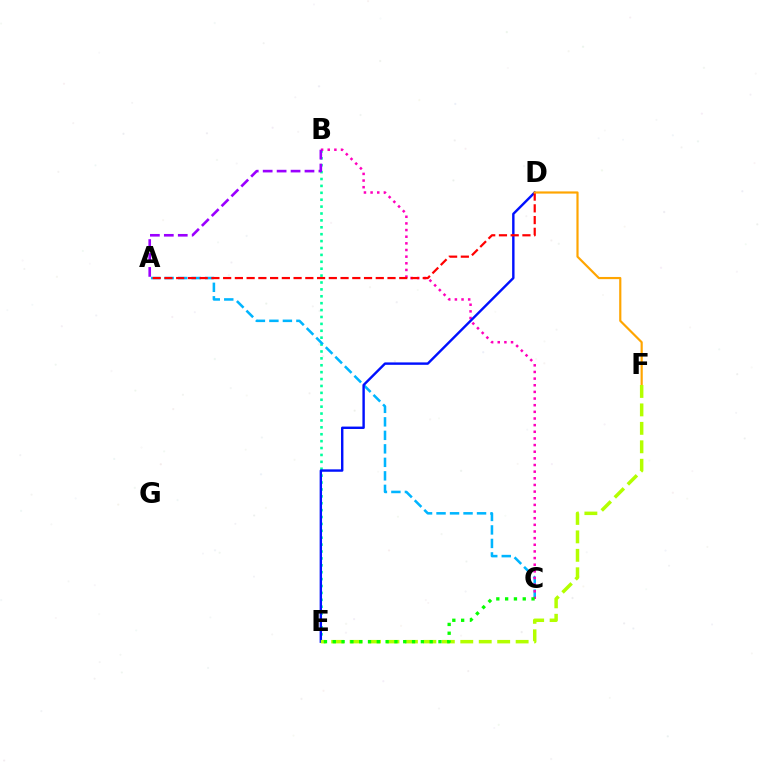{('B', 'E'): [{'color': '#00ff9d', 'line_style': 'dotted', 'thickness': 1.87}], ('A', 'C'): [{'color': '#00b5ff', 'line_style': 'dashed', 'thickness': 1.83}], ('B', 'C'): [{'color': '#ff00bd', 'line_style': 'dotted', 'thickness': 1.81}], ('D', 'E'): [{'color': '#0010ff', 'line_style': 'solid', 'thickness': 1.74}], ('A', 'D'): [{'color': '#ff0000', 'line_style': 'dashed', 'thickness': 1.59}], ('D', 'F'): [{'color': '#ffa500', 'line_style': 'solid', 'thickness': 1.57}], ('E', 'F'): [{'color': '#b3ff00', 'line_style': 'dashed', 'thickness': 2.51}], ('A', 'B'): [{'color': '#9b00ff', 'line_style': 'dashed', 'thickness': 1.89}], ('C', 'E'): [{'color': '#08ff00', 'line_style': 'dotted', 'thickness': 2.39}]}